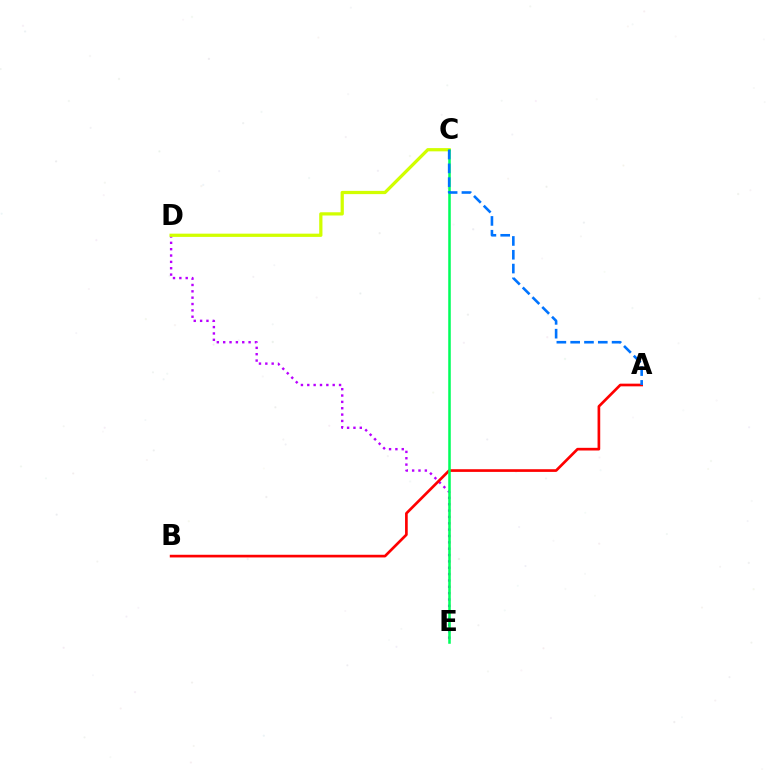{('D', 'E'): [{'color': '#b900ff', 'line_style': 'dotted', 'thickness': 1.73}], ('A', 'B'): [{'color': '#ff0000', 'line_style': 'solid', 'thickness': 1.93}], ('C', 'D'): [{'color': '#d1ff00', 'line_style': 'solid', 'thickness': 2.33}], ('C', 'E'): [{'color': '#00ff5c', 'line_style': 'solid', 'thickness': 1.84}], ('A', 'C'): [{'color': '#0074ff', 'line_style': 'dashed', 'thickness': 1.88}]}